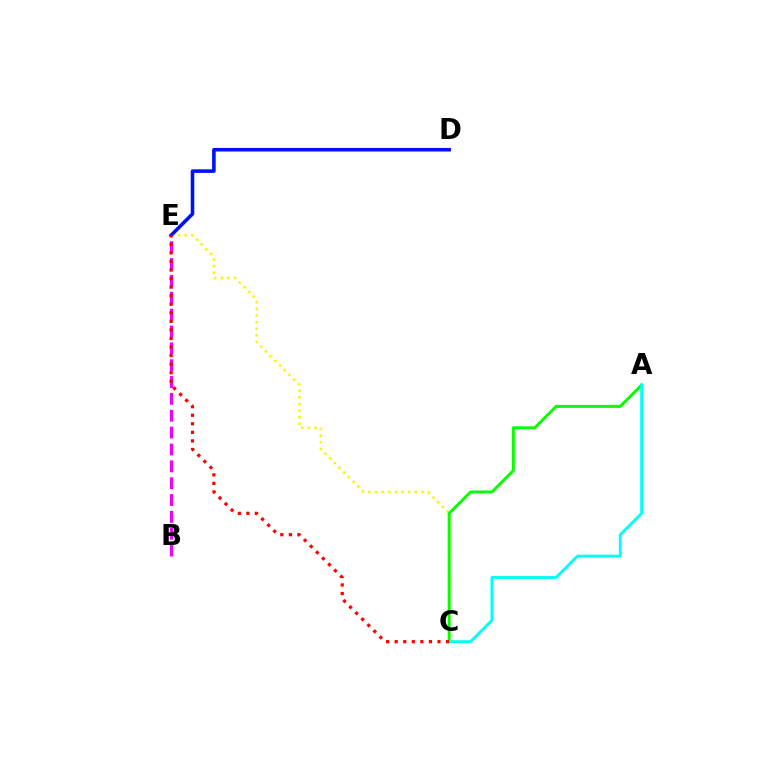{('B', 'E'): [{'color': '#ee00ff', 'line_style': 'dashed', 'thickness': 2.29}], ('C', 'E'): [{'color': '#fcf500', 'line_style': 'dotted', 'thickness': 1.8}, {'color': '#ff0000', 'line_style': 'dotted', 'thickness': 2.33}], ('A', 'C'): [{'color': '#08ff00', 'line_style': 'solid', 'thickness': 2.13}, {'color': '#00fff6', 'line_style': 'solid', 'thickness': 2.08}], ('D', 'E'): [{'color': '#0010ff', 'line_style': 'solid', 'thickness': 2.57}]}